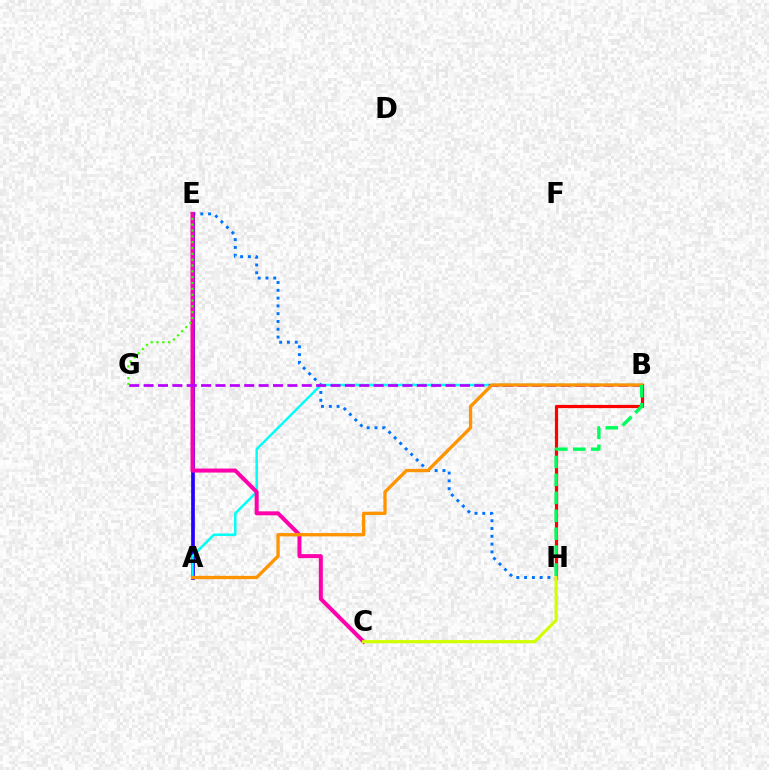{('E', 'H'): [{'color': '#0074ff', 'line_style': 'dotted', 'thickness': 2.12}], ('A', 'E'): [{'color': '#2500ff', 'line_style': 'solid', 'thickness': 2.68}], ('A', 'B'): [{'color': '#00fff6', 'line_style': 'solid', 'thickness': 1.78}, {'color': '#ff9400', 'line_style': 'solid', 'thickness': 2.38}], ('B', 'H'): [{'color': '#ff0000', 'line_style': 'solid', 'thickness': 2.32}, {'color': '#00ff5c', 'line_style': 'dashed', 'thickness': 2.44}], ('C', 'E'): [{'color': '#ff00ac', 'line_style': 'solid', 'thickness': 2.88}], ('B', 'G'): [{'color': '#b900ff', 'line_style': 'dashed', 'thickness': 1.95}], ('E', 'G'): [{'color': '#3dff00', 'line_style': 'dotted', 'thickness': 1.59}], ('C', 'H'): [{'color': '#d1ff00', 'line_style': 'solid', 'thickness': 2.25}]}